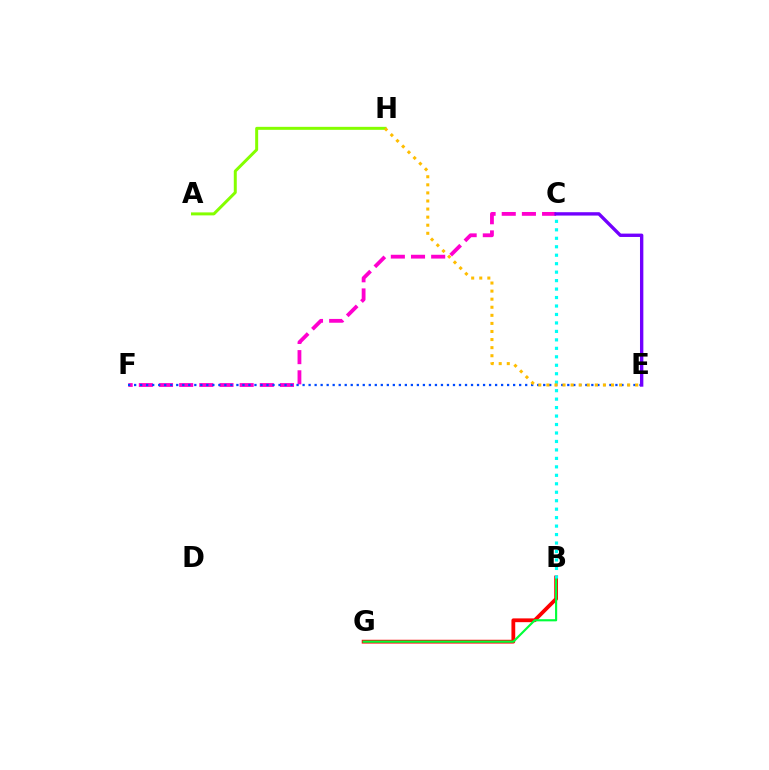{('C', 'F'): [{'color': '#ff00cf', 'line_style': 'dashed', 'thickness': 2.74}], ('A', 'H'): [{'color': '#84ff00', 'line_style': 'solid', 'thickness': 2.15}], ('B', 'G'): [{'color': '#ff0000', 'line_style': 'solid', 'thickness': 2.73}, {'color': '#00ff39', 'line_style': 'solid', 'thickness': 1.54}], ('B', 'C'): [{'color': '#00fff6', 'line_style': 'dotted', 'thickness': 2.3}], ('E', 'F'): [{'color': '#004bff', 'line_style': 'dotted', 'thickness': 1.63}], ('E', 'H'): [{'color': '#ffbd00', 'line_style': 'dotted', 'thickness': 2.19}], ('C', 'E'): [{'color': '#7200ff', 'line_style': 'solid', 'thickness': 2.42}]}